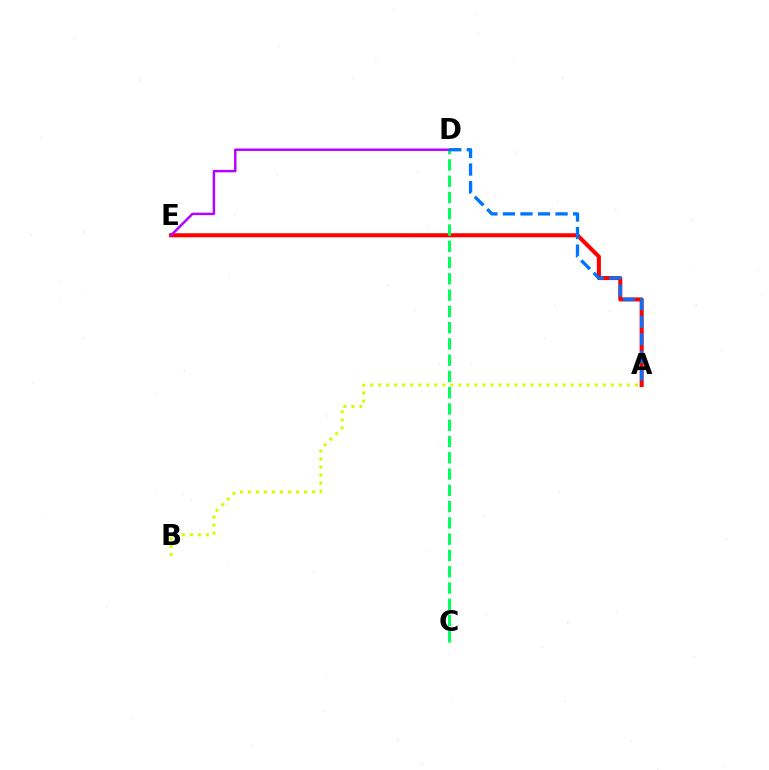{('A', 'E'): [{'color': '#ff0000', 'line_style': 'solid', 'thickness': 2.91}], ('C', 'D'): [{'color': '#00ff5c', 'line_style': 'dashed', 'thickness': 2.21}], ('D', 'E'): [{'color': '#b900ff', 'line_style': 'solid', 'thickness': 1.77}], ('A', 'D'): [{'color': '#0074ff', 'line_style': 'dashed', 'thickness': 2.38}], ('A', 'B'): [{'color': '#d1ff00', 'line_style': 'dotted', 'thickness': 2.18}]}